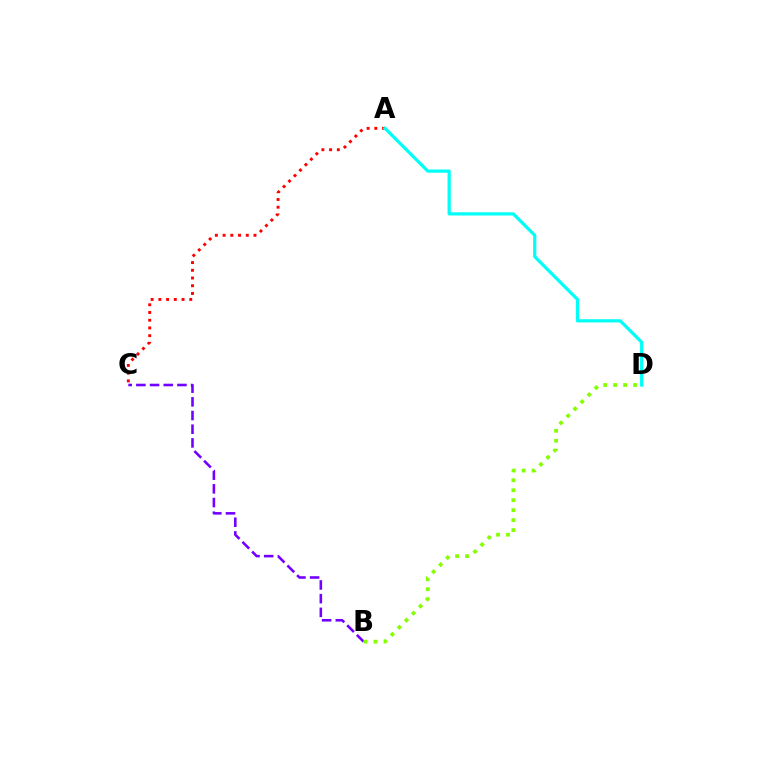{('A', 'C'): [{'color': '#ff0000', 'line_style': 'dotted', 'thickness': 2.1}], ('B', 'C'): [{'color': '#7200ff', 'line_style': 'dashed', 'thickness': 1.86}], ('A', 'D'): [{'color': '#00fff6', 'line_style': 'solid', 'thickness': 2.32}], ('B', 'D'): [{'color': '#84ff00', 'line_style': 'dotted', 'thickness': 2.71}]}